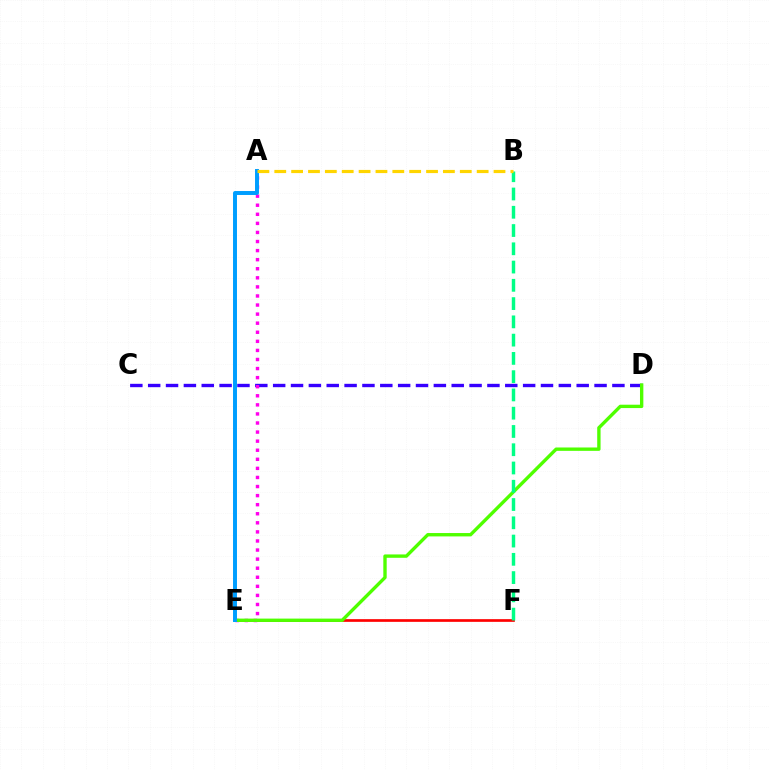{('C', 'D'): [{'color': '#3700ff', 'line_style': 'dashed', 'thickness': 2.43}], ('E', 'F'): [{'color': '#ff0000', 'line_style': 'solid', 'thickness': 1.93}], ('A', 'E'): [{'color': '#ff00ed', 'line_style': 'dotted', 'thickness': 2.47}, {'color': '#009eff', 'line_style': 'solid', 'thickness': 2.85}], ('D', 'E'): [{'color': '#4fff00', 'line_style': 'solid', 'thickness': 2.42}], ('B', 'F'): [{'color': '#00ff86', 'line_style': 'dashed', 'thickness': 2.48}], ('A', 'B'): [{'color': '#ffd500', 'line_style': 'dashed', 'thickness': 2.29}]}